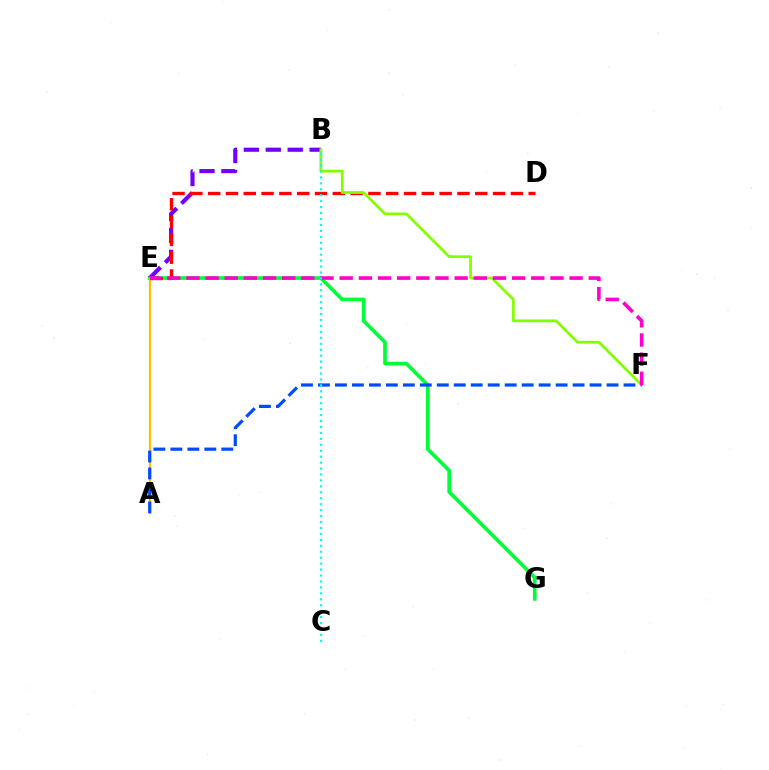{('E', 'G'): [{'color': '#00ff39', 'line_style': 'solid', 'thickness': 2.63}], ('B', 'E'): [{'color': '#7200ff', 'line_style': 'dashed', 'thickness': 2.98}], ('D', 'E'): [{'color': '#ff0000', 'line_style': 'dashed', 'thickness': 2.42}], ('A', 'E'): [{'color': '#ffbd00', 'line_style': 'solid', 'thickness': 1.6}], ('B', 'F'): [{'color': '#84ff00', 'line_style': 'solid', 'thickness': 1.98}], ('A', 'F'): [{'color': '#004bff', 'line_style': 'dashed', 'thickness': 2.31}], ('E', 'F'): [{'color': '#ff00cf', 'line_style': 'dashed', 'thickness': 2.6}], ('B', 'C'): [{'color': '#00fff6', 'line_style': 'dotted', 'thickness': 1.61}]}